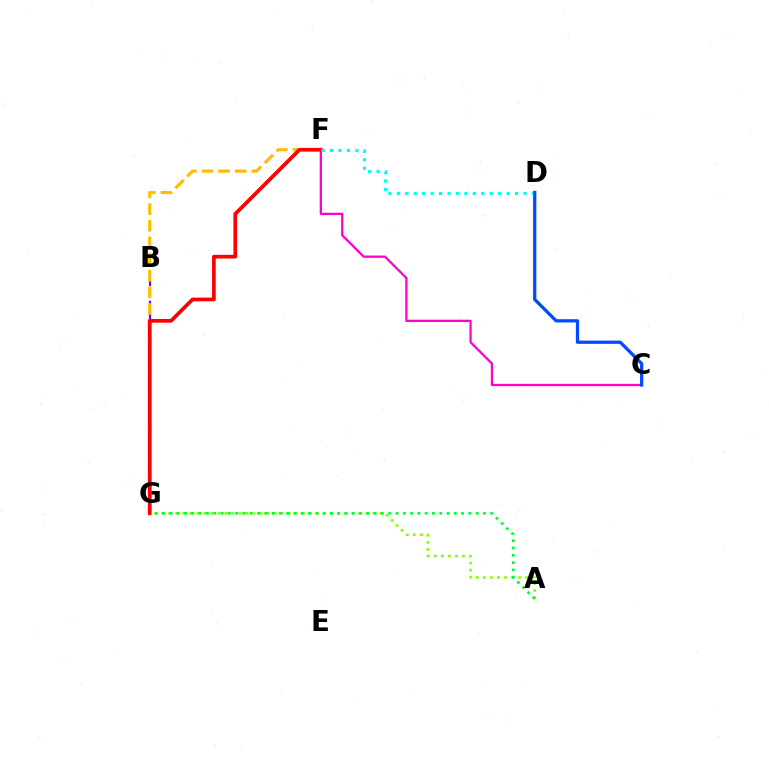{('A', 'G'): [{'color': '#84ff00', 'line_style': 'dotted', 'thickness': 1.91}, {'color': '#00ff39', 'line_style': 'dotted', 'thickness': 1.98}], ('B', 'G'): [{'color': '#7200ff', 'line_style': 'dashed', 'thickness': 1.54}], ('F', 'G'): [{'color': '#ffbd00', 'line_style': 'dashed', 'thickness': 2.26}, {'color': '#ff0000', 'line_style': 'solid', 'thickness': 2.67}], ('C', 'F'): [{'color': '#ff00cf', 'line_style': 'solid', 'thickness': 1.63}], ('D', 'F'): [{'color': '#00fff6', 'line_style': 'dotted', 'thickness': 2.29}], ('C', 'D'): [{'color': '#004bff', 'line_style': 'solid', 'thickness': 2.35}]}